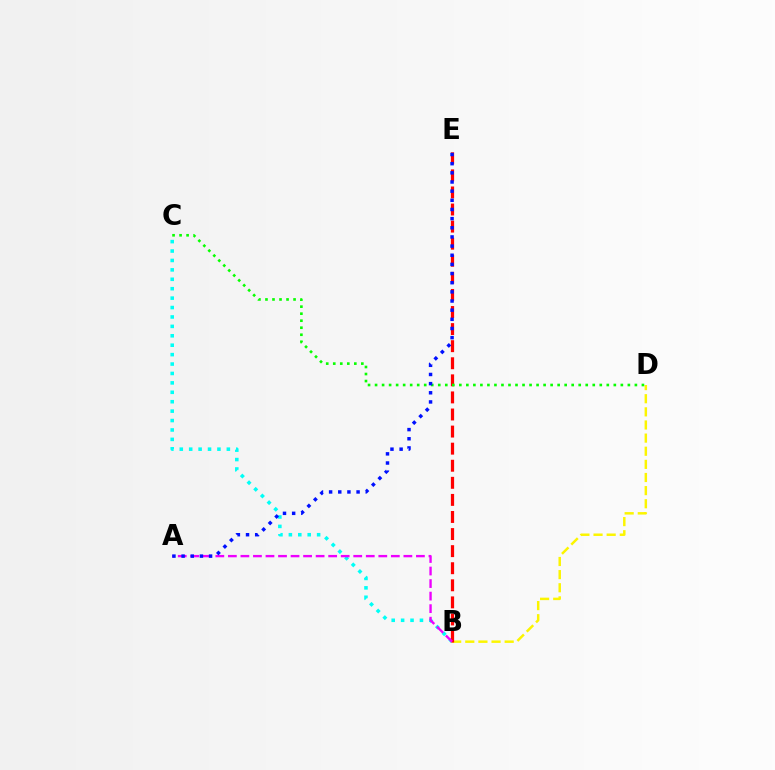{('B', 'C'): [{'color': '#00fff6', 'line_style': 'dotted', 'thickness': 2.56}], ('B', 'D'): [{'color': '#fcf500', 'line_style': 'dashed', 'thickness': 1.78}], ('B', 'E'): [{'color': '#ff0000', 'line_style': 'dashed', 'thickness': 2.32}], ('A', 'B'): [{'color': '#ee00ff', 'line_style': 'dashed', 'thickness': 1.7}], ('C', 'D'): [{'color': '#08ff00', 'line_style': 'dotted', 'thickness': 1.91}], ('A', 'E'): [{'color': '#0010ff', 'line_style': 'dotted', 'thickness': 2.49}]}